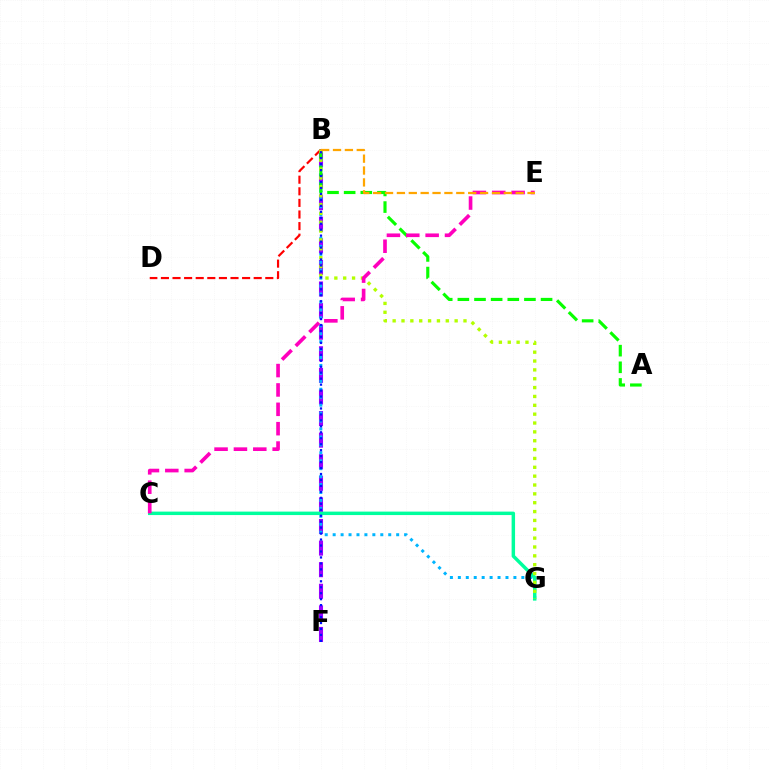{('B', 'F'): [{'color': '#9b00ff', 'line_style': 'dashed', 'thickness': 2.93}, {'color': '#0010ff', 'line_style': 'dotted', 'thickness': 1.62}], ('B', 'G'): [{'color': '#00b5ff', 'line_style': 'dotted', 'thickness': 2.16}, {'color': '#b3ff00', 'line_style': 'dotted', 'thickness': 2.41}], ('A', 'B'): [{'color': '#08ff00', 'line_style': 'dashed', 'thickness': 2.26}], ('C', 'G'): [{'color': '#00ff9d', 'line_style': 'solid', 'thickness': 2.49}], ('B', 'D'): [{'color': '#ff0000', 'line_style': 'dashed', 'thickness': 1.58}], ('C', 'E'): [{'color': '#ff00bd', 'line_style': 'dashed', 'thickness': 2.63}], ('B', 'E'): [{'color': '#ffa500', 'line_style': 'dashed', 'thickness': 1.61}]}